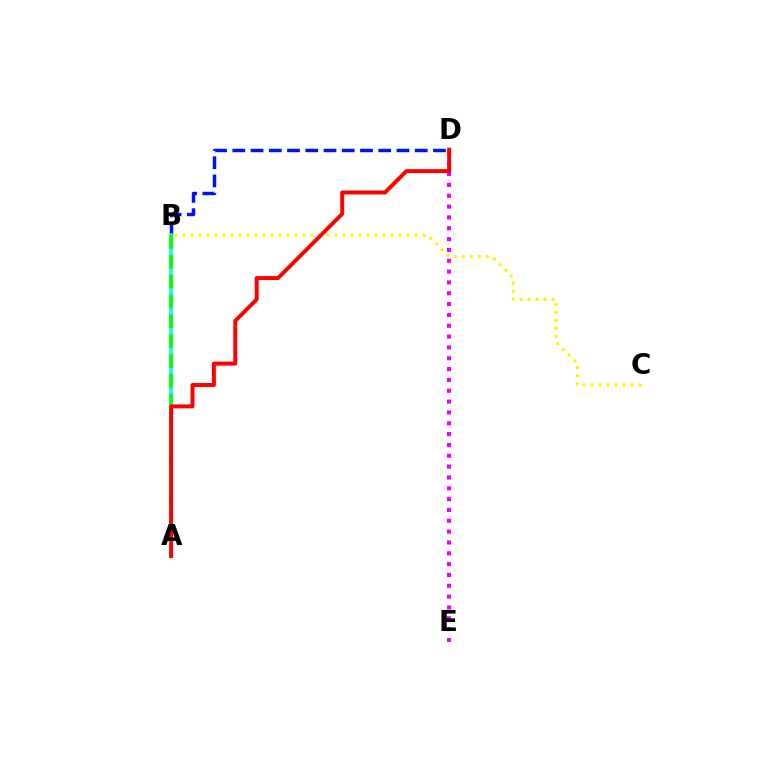{('B', 'D'): [{'color': '#0010ff', 'line_style': 'dashed', 'thickness': 2.48}], ('A', 'B'): [{'color': '#00fff6', 'line_style': 'solid', 'thickness': 2.54}, {'color': '#08ff00', 'line_style': 'dashed', 'thickness': 2.69}], ('D', 'E'): [{'color': '#ee00ff', 'line_style': 'dotted', 'thickness': 2.94}], ('B', 'C'): [{'color': '#fcf500', 'line_style': 'dotted', 'thickness': 2.17}], ('A', 'D'): [{'color': '#ff0000', 'line_style': 'solid', 'thickness': 2.85}]}